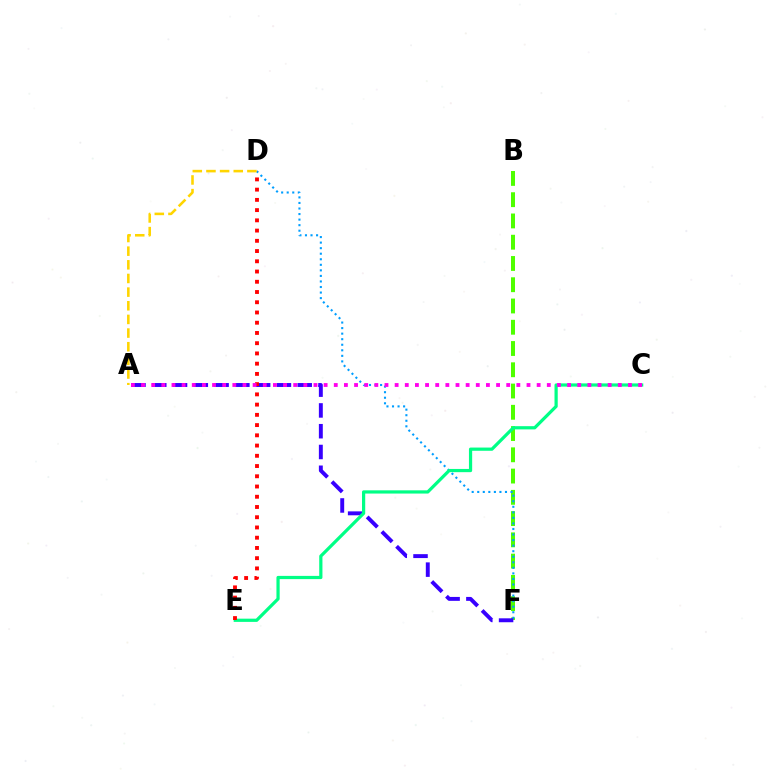{('B', 'F'): [{'color': '#4fff00', 'line_style': 'dashed', 'thickness': 2.89}], ('D', 'F'): [{'color': '#009eff', 'line_style': 'dotted', 'thickness': 1.51}], ('A', 'F'): [{'color': '#3700ff', 'line_style': 'dashed', 'thickness': 2.82}], ('C', 'E'): [{'color': '#00ff86', 'line_style': 'solid', 'thickness': 2.32}], ('D', 'E'): [{'color': '#ff0000', 'line_style': 'dotted', 'thickness': 2.78}], ('A', 'D'): [{'color': '#ffd500', 'line_style': 'dashed', 'thickness': 1.85}], ('A', 'C'): [{'color': '#ff00ed', 'line_style': 'dotted', 'thickness': 2.76}]}